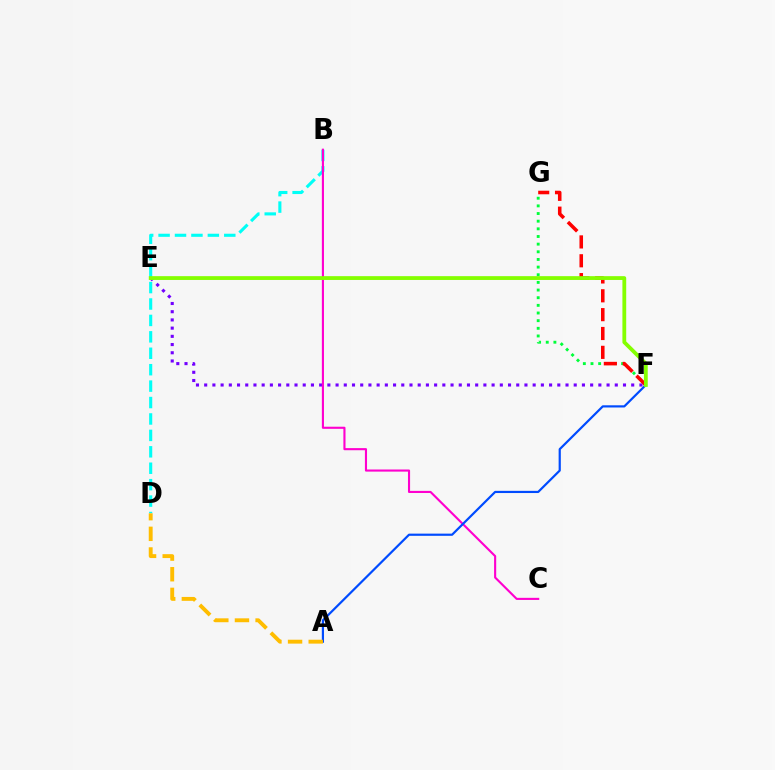{('F', 'G'): [{'color': '#00ff39', 'line_style': 'dotted', 'thickness': 2.08}, {'color': '#ff0000', 'line_style': 'dashed', 'thickness': 2.56}], ('B', 'D'): [{'color': '#00fff6', 'line_style': 'dashed', 'thickness': 2.23}], ('E', 'F'): [{'color': '#7200ff', 'line_style': 'dotted', 'thickness': 2.23}, {'color': '#84ff00', 'line_style': 'solid', 'thickness': 2.74}], ('B', 'C'): [{'color': '#ff00cf', 'line_style': 'solid', 'thickness': 1.52}], ('A', 'F'): [{'color': '#004bff', 'line_style': 'solid', 'thickness': 1.58}], ('A', 'D'): [{'color': '#ffbd00', 'line_style': 'dashed', 'thickness': 2.8}]}